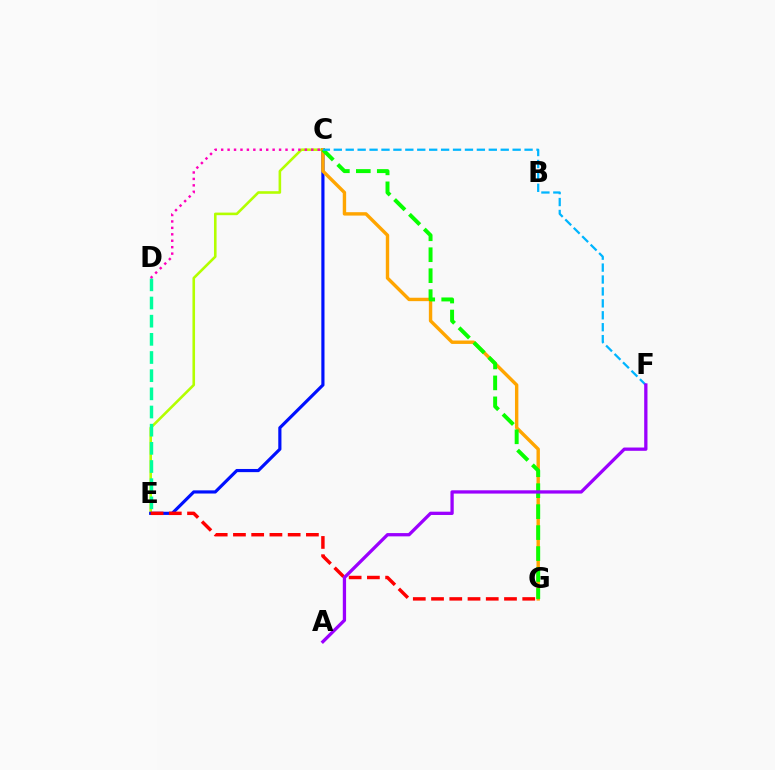{('C', 'E'): [{'color': '#b3ff00', 'line_style': 'solid', 'thickness': 1.86}, {'color': '#0010ff', 'line_style': 'solid', 'thickness': 2.28}], ('D', 'E'): [{'color': '#00ff9d', 'line_style': 'dashed', 'thickness': 2.47}], ('E', 'G'): [{'color': '#ff0000', 'line_style': 'dashed', 'thickness': 2.48}], ('C', 'G'): [{'color': '#ffa500', 'line_style': 'solid', 'thickness': 2.45}, {'color': '#08ff00', 'line_style': 'dashed', 'thickness': 2.85}], ('C', 'F'): [{'color': '#00b5ff', 'line_style': 'dashed', 'thickness': 1.62}], ('C', 'D'): [{'color': '#ff00bd', 'line_style': 'dotted', 'thickness': 1.75}], ('A', 'F'): [{'color': '#9b00ff', 'line_style': 'solid', 'thickness': 2.36}]}